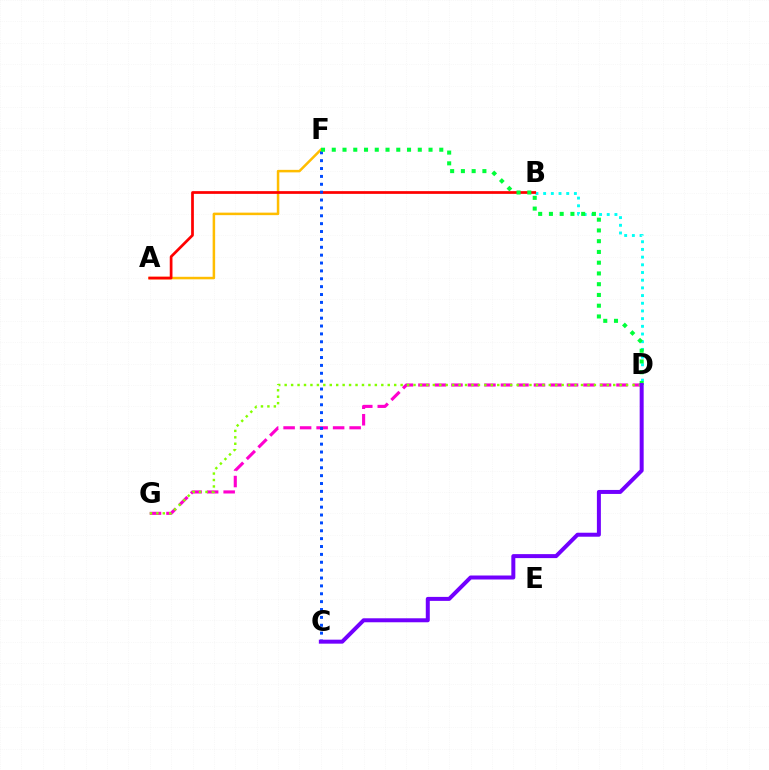{('A', 'F'): [{'color': '#ffbd00', 'line_style': 'solid', 'thickness': 1.81}], ('D', 'G'): [{'color': '#ff00cf', 'line_style': 'dashed', 'thickness': 2.24}, {'color': '#84ff00', 'line_style': 'dotted', 'thickness': 1.75}], ('B', 'D'): [{'color': '#00fff6', 'line_style': 'dotted', 'thickness': 2.09}], ('A', 'B'): [{'color': '#ff0000', 'line_style': 'solid', 'thickness': 1.96}], ('C', 'F'): [{'color': '#004bff', 'line_style': 'dotted', 'thickness': 2.14}], ('D', 'F'): [{'color': '#00ff39', 'line_style': 'dotted', 'thickness': 2.92}], ('C', 'D'): [{'color': '#7200ff', 'line_style': 'solid', 'thickness': 2.87}]}